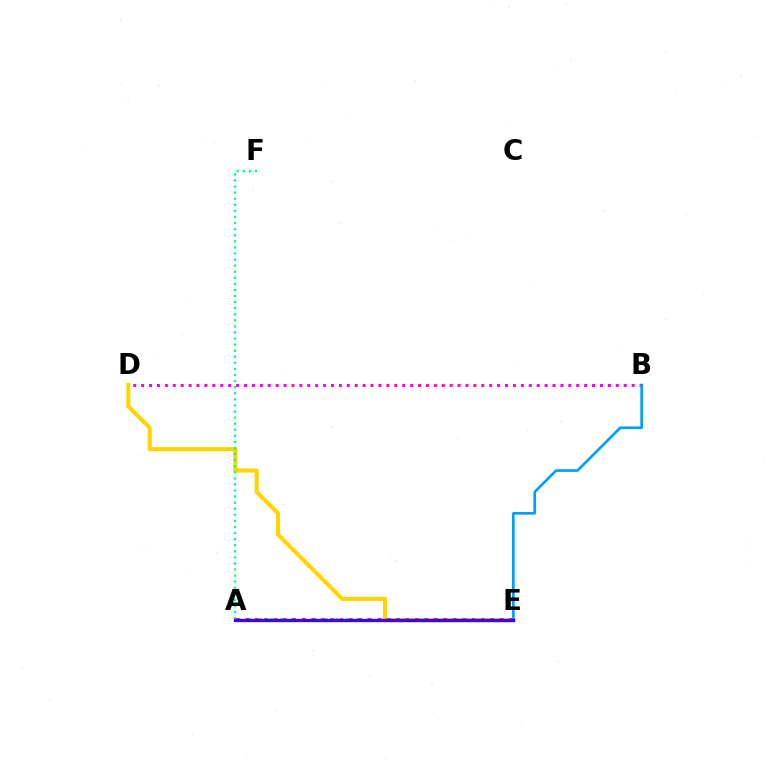{('A', 'E'): [{'color': '#4fff00', 'line_style': 'dotted', 'thickness': 2.96}, {'color': '#ff0000', 'line_style': 'dotted', 'thickness': 2.56}, {'color': '#3700ff', 'line_style': 'solid', 'thickness': 2.37}], ('D', 'E'): [{'color': '#ffd500', 'line_style': 'solid', 'thickness': 2.94}], ('A', 'F'): [{'color': '#00ff86', 'line_style': 'dotted', 'thickness': 1.65}], ('B', 'D'): [{'color': '#ff00ed', 'line_style': 'dotted', 'thickness': 2.15}], ('B', 'E'): [{'color': '#009eff', 'line_style': 'solid', 'thickness': 1.9}]}